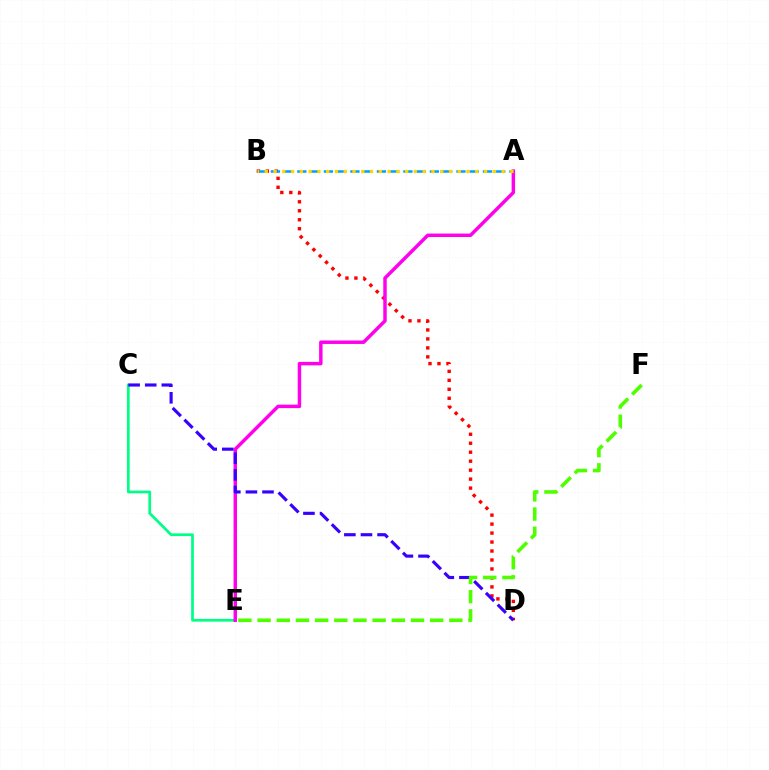{('C', 'E'): [{'color': '#00ff86', 'line_style': 'solid', 'thickness': 1.96}], ('B', 'D'): [{'color': '#ff0000', 'line_style': 'dotted', 'thickness': 2.44}], ('A', 'E'): [{'color': '#ff00ed', 'line_style': 'solid', 'thickness': 2.49}], ('A', 'B'): [{'color': '#009eff', 'line_style': 'dashed', 'thickness': 1.8}, {'color': '#ffd500', 'line_style': 'dotted', 'thickness': 2.38}], ('C', 'D'): [{'color': '#3700ff', 'line_style': 'dashed', 'thickness': 2.25}], ('E', 'F'): [{'color': '#4fff00', 'line_style': 'dashed', 'thickness': 2.6}]}